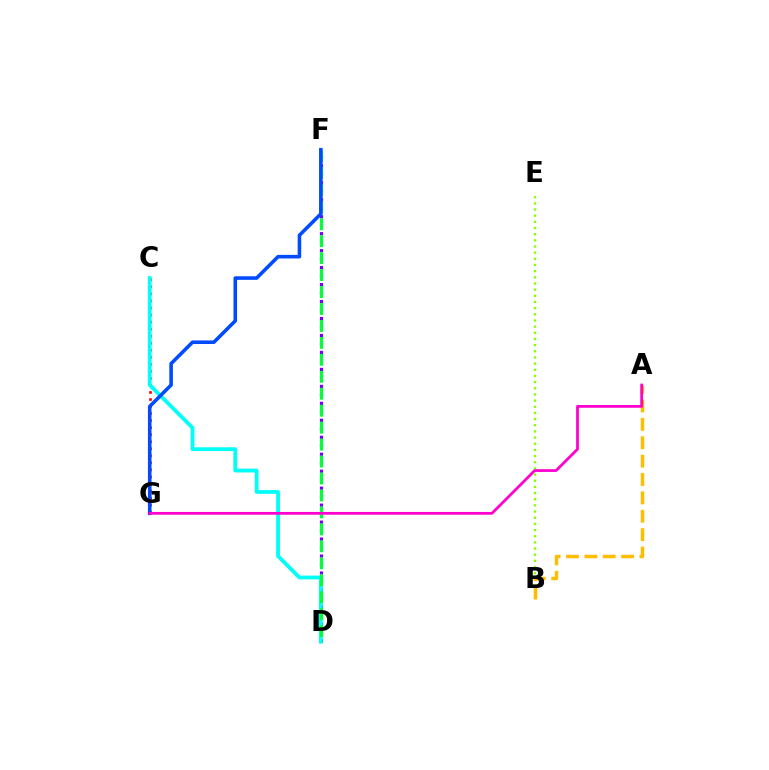{('C', 'G'): [{'color': '#ff0000', 'line_style': 'dotted', 'thickness': 1.91}], ('B', 'E'): [{'color': '#84ff00', 'line_style': 'dotted', 'thickness': 1.67}], ('D', 'F'): [{'color': '#7200ff', 'line_style': 'dotted', 'thickness': 2.3}, {'color': '#00ff39', 'line_style': 'dashed', 'thickness': 2.3}], ('C', 'D'): [{'color': '#00fff6', 'line_style': 'solid', 'thickness': 2.73}], ('A', 'B'): [{'color': '#ffbd00', 'line_style': 'dashed', 'thickness': 2.5}], ('F', 'G'): [{'color': '#004bff', 'line_style': 'solid', 'thickness': 2.57}], ('A', 'G'): [{'color': '#ff00cf', 'line_style': 'solid', 'thickness': 1.99}]}